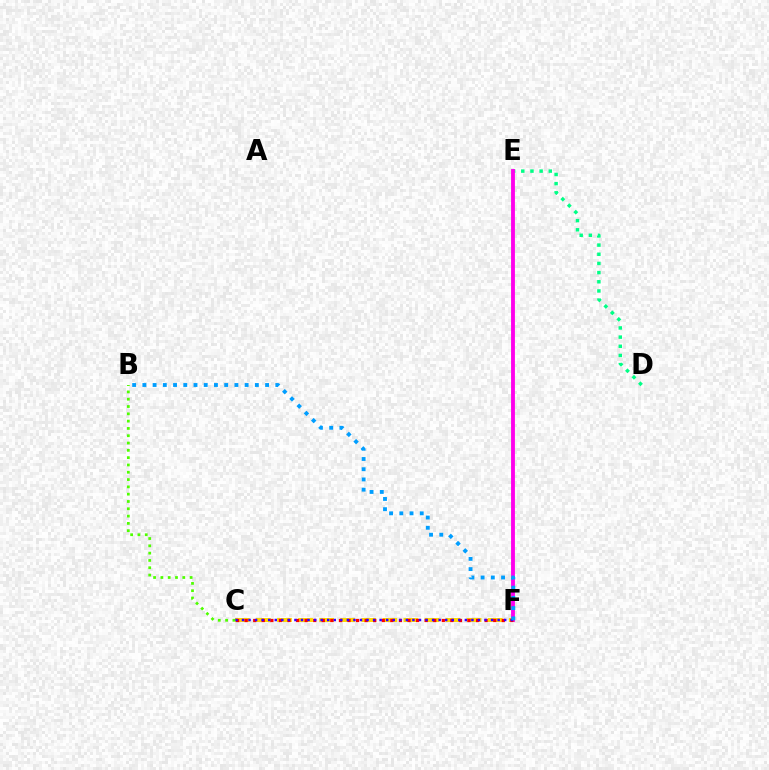{('C', 'F'): [{'color': '#ffd500', 'line_style': 'dashed', 'thickness': 2.86}, {'color': '#ff0000', 'line_style': 'dotted', 'thickness': 2.33}, {'color': '#3700ff', 'line_style': 'dotted', 'thickness': 1.78}], ('D', 'E'): [{'color': '#00ff86', 'line_style': 'dotted', 'thickness': 2.49}], ('E', 'F'): [{'color': '#ff00ed', 'line_style': 'solid', 'thickness': 2.77}], ('B', 'C'): [{'color': '#4fff00', 'line_style': 'dotted', 'thickness': 1.98}], ('B', 'F'): [{'color': '#009eff', 'line_style': 'dotted', 'thickness': 2.78}]}